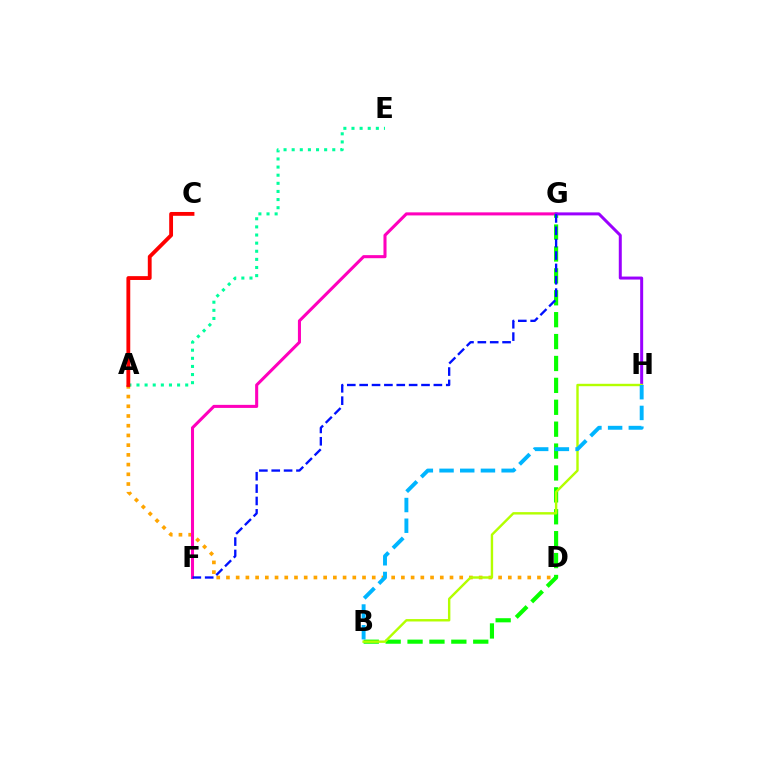{('A', 'D'): [{'color': '#ffa500', 'line_style': 'dotted', 'thickness': 2.64}], ('F', 'G'): [{'color': '#ff00bd', 'line_style': 'solid', 'thickness': 2.2}, {'color': '#0010ff', 'line_style': 'dashed', 'thickness': 1.68}], ('A', 'E'): [{'color': '#00ff9d', 'line_style': 'dotted', 'thickness': 2.21}], ('A', 'C'): [{'color': '#ff0000', 'line_style': 'solid', 'thickness': 2.76}], ('B', 'G'): [{'color': '#08ff00', 'line_style': 'dashed', 'thickness': 2.98}], ('G', 'H'): [{'color': '#9b00ff', 'line_style': 'solid', 'thickness': 2.16}], ('B', 'H'): [{'color': '#b3ff00', 'line_style': 'solid', 'thickness': 1.73}, {'color': '#00b5ff', 'line_style': 'dashed', 'thickness': 2.81}]}